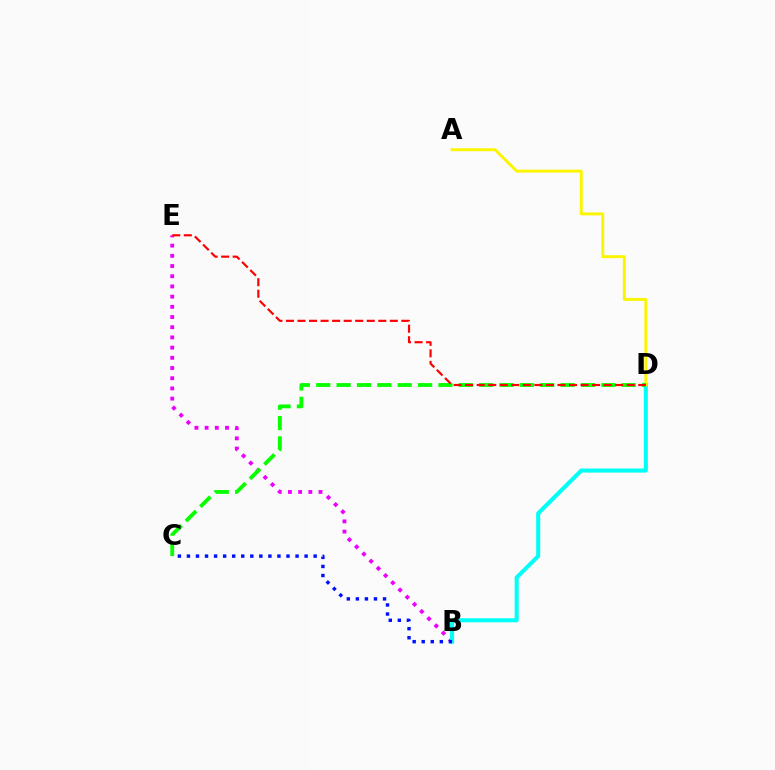{('B', 'E'): [{'color': '#ee00ff', 'line_style': 'dotted', 'thickness': 2.77}], ('B', 'D'): [{'color': '#00fff6', 'line_style': 'solid', 'thickness': 2.91}], ('B', 'C'): [{'color': '#0010ff', 'line_style': 'dotted', 'thickness': 2.46}], ('A', 'D'): [{'color': '#fcf500', 'line_style': 'solid', 'thickness': 2.12}], ('C', 'D'): [{'color': '#08ff00', 'line_style': 'dashed', 'thickness': 2.77}], ('D', 'E'): [{'color': '#ff0000', 'line_style': 'dashed', 'thickness': 1.57}]}